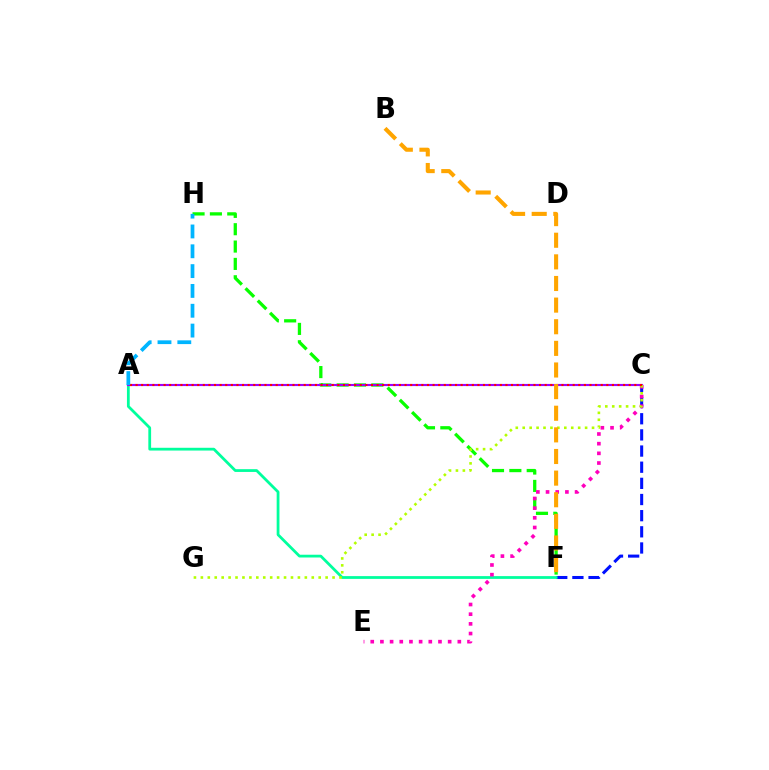{('C', 'F'): [{'color': '#0010ff', 'line_style': 'dashed', 'thickness': 2.19}], ('A', 'F'): [{'color': '#00ff9d', 'line_style': 'solid', 'thickness': 2.0}], ('F', 'H'): [{'color': '#08ff00', 'line_style': 'dashed', 'thickness': 2.36}], ('A', 'C'): [{'color': '#9b00ff', 'line_style': 'solid', 'thickness': 1.54}, {'color': '#ff0000', 'line_style': 'dotted', 'thickness': 1.52}], ('C', 'E'): [{'color': '#ff00bd', 'line_style': 'dotted', 'thickness': 2.63}], ('C', 'G'): [{'color': '#b3ff00', 'line_style': 'dotted', 'thickness': 1.88}], ('B', 'F'): [{'color': '#ffa500', 'line_style': 'dashed', 'thickness': 2.94}], ('A', 'H'): [{'color': '#00b5ff', 'line_style': 'dashed', 'thickness': 2.69}]}